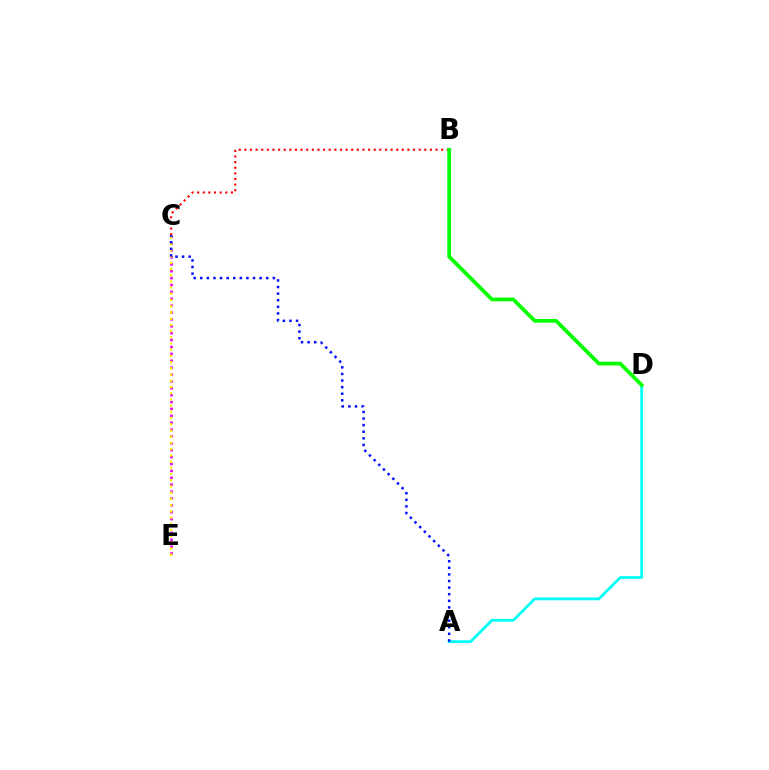{('A', 'D'): [{'color': '#00fff6', 'line_style': 'solid', 'thickness': 2.01}], ('C', 'E'): [{'color': '#ee00ff', 'line_style': 'dotted', 'thickness': 1.87}, {'color': '#fcf500', 'line_style': 'dotted', 'thickness': 1.69}], ('B', 'C'): [{'color': '#ff0000', 'line_style': 'dotted', 'thickness': 1.53}], ('A', 'C'): [{'color': '#0010ff', 'line_style': 'dotted', 'thickness': 1.79}], ('B', 'D'): [{'color': '#08ff00', 'line_style': 'solid', 'thickness': 2.69}]}